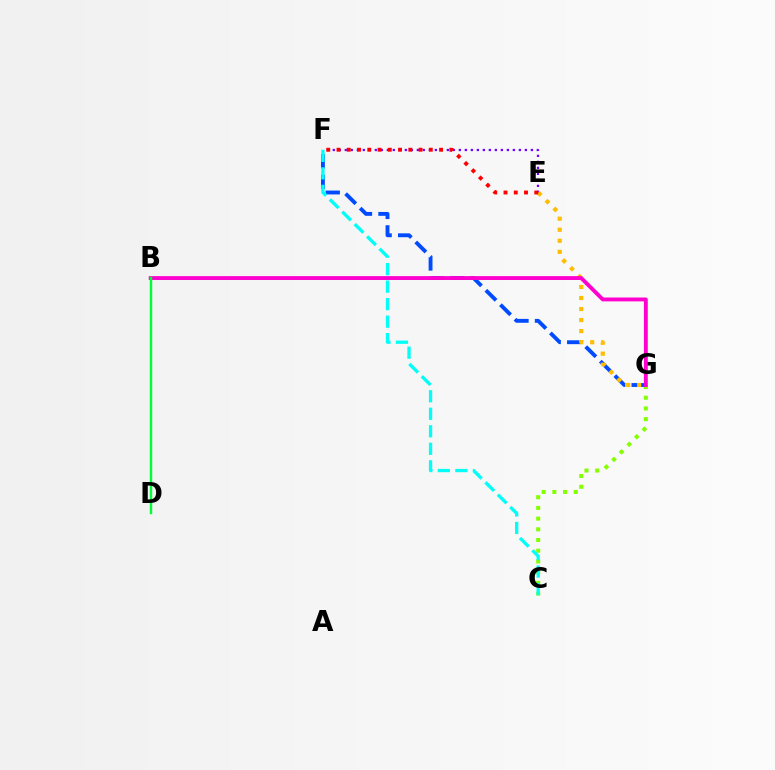{('C', 'G'): [{'color': '#84ff00', 'line_style': 'dotted', 'thickness': 2.91}], ('E', 'F'): [{'color': '#7200ff', 'line_style': 'dotted', 'thickness': 1.63}, {'color': '#ff0000', 'line_style': 'dotted', 'thickness': 2.79}], ('F', 'G'): [{'color': '#004bff', 'line_style': 'dashed', 'thickness': 2.79}], ('E', 'G'): [{'color': '#ffbd00', 'line_style': 'dotted', 'thickness': 3.0}], ('B', 'G'): [{'color': '#ff00cf', 'line_style': 'solid', 'thickness': 2.78}], ('C', 'F'): [{'color': '#00fff6', 'line_style': 'dashed', 'thickness': 2.38}], ('B', 'D'): [{'color': '#00ff39', 'line_style': 'solid', 'thickness': 1.76}]}